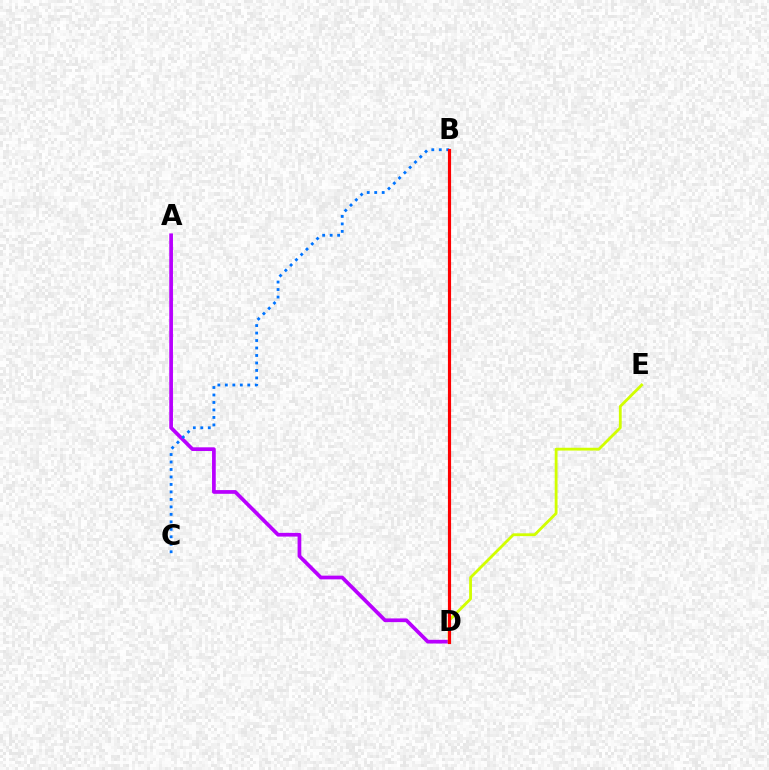{('A', 'D'): [{'color': '#b900ff', 'line_style': 'solid', 'thickness': 2.67}], ('B', 'D'): [{'color': '#00ff5c', 'line_style': 'dashed', 'thickness': 1.89}, {'color': '#ff0000', 'line_style': 'solid', 'thickness': 2.27}], ('D', 'E'): [{'color': '#d1ff00', 'line_style': 'solid', 'thickness': 2.03}], ('B', 'C'): [{'color': '#0074ff', 'line_style': 'dotted', 'thickness': 2.03}]}